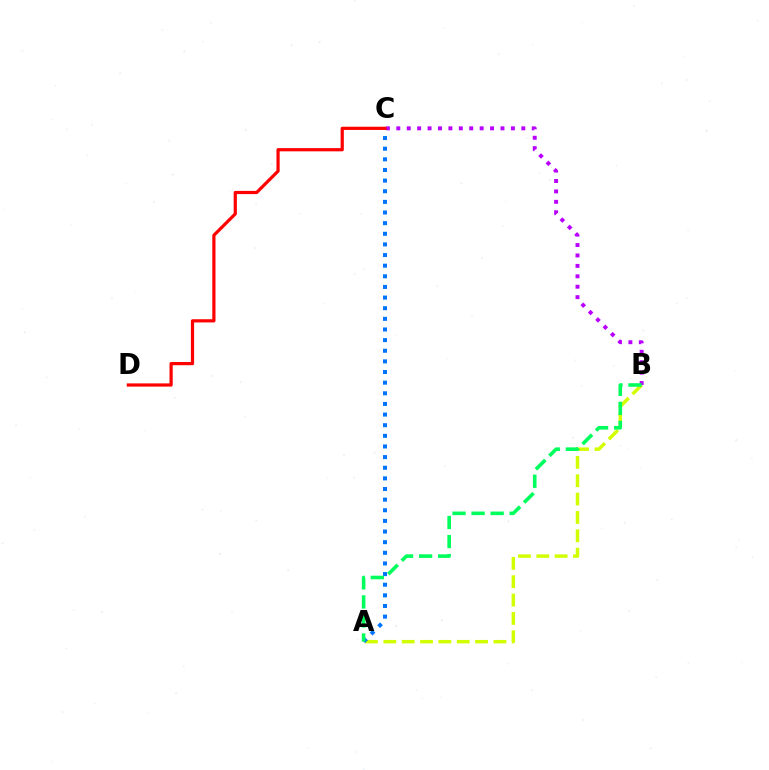{('A', 'B'): [{'color': '#d1ff00', 'line_style': 'dashed', 'thickness': 2.49}, {'color': '#00ff5c', 'line_style': 'dashed', 'thickness': 2.59}], ('A', 'C'): [{'color': '#0074ff', 'line_style': 'dotted', 'thickness': 2.89}], ('B', 'C'): [{'color': '#b900ff', 'line_style': 'dotted', 'thickness': 2.83}], ('C', 'D'): [{'color': '#ff0000', 'line_style': 'solid', 'thickness': 2.31}]}